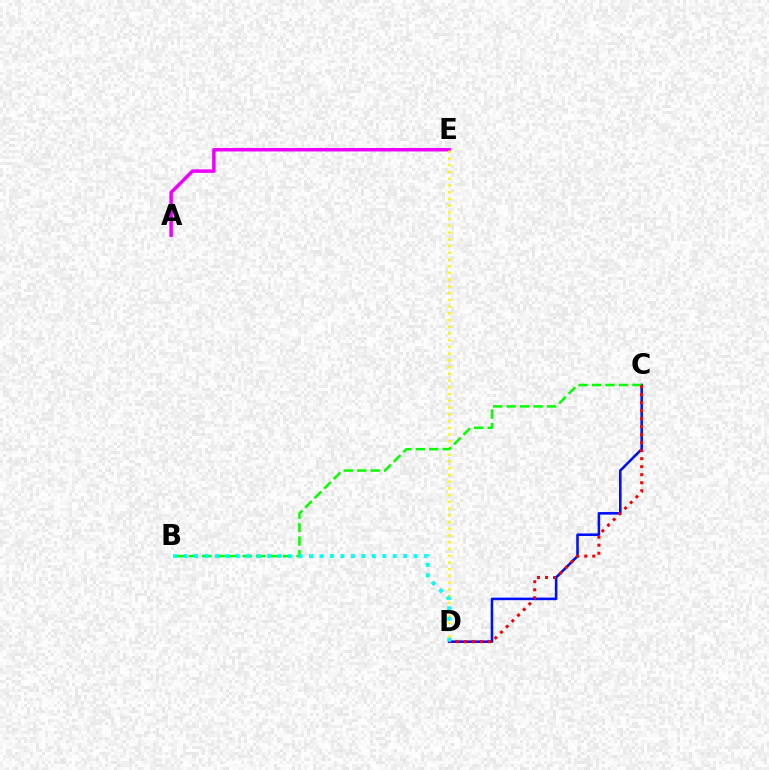{('A', 'E'): [{'color': '#ee00ff', 'line_style': 'solid', 'thickness': 2.52}], ('D', 'E'): [{'color': '#fcf500', 'line_style': 'dotted', 'thickness': 1.83}], ('C', 'D'): [{'color': '#0010ff', 'line_style': 'solid', 'thickness': 1.86}, {'color': '#ff0000', 'line_style': 'dotted', 'thickness': 2.18}], ('B', 'C'): [{'color': '#08ff00', 'line_style': 'dashed', 'thickness': 1.83}], ('B', 'D'): [{'color': '#00fff6', 'line_style': 'dotted', 'thickness': 2.84}]}